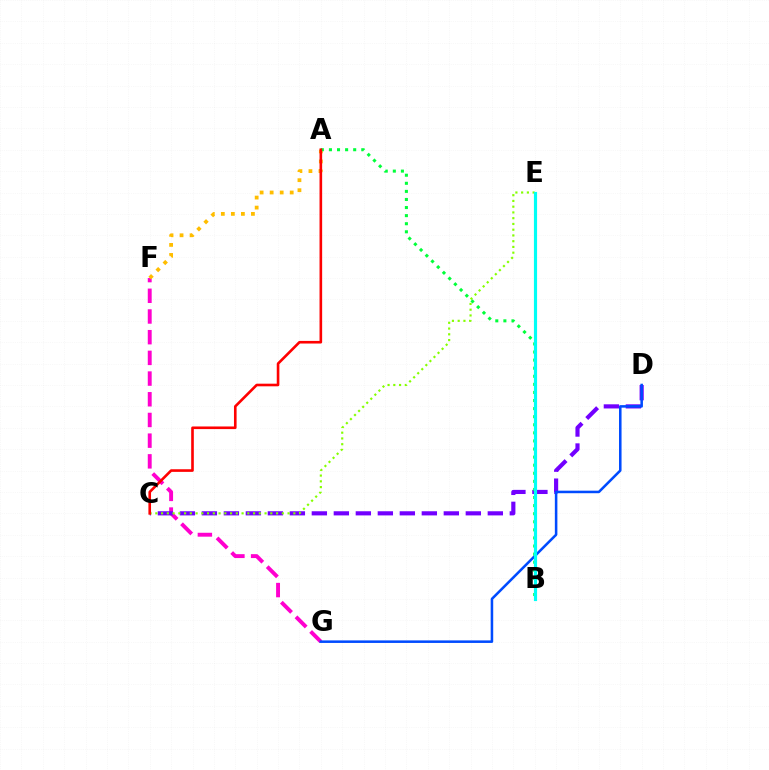{('F', 'G'): [{'color': '#ff00cf', 'line_style': 'dashed', 'thickness': 2.81}], ('A', 'F'): [{'color': '#ffbd00', 'line_style': 'dotted', 'thickness': 2.73}], ('C', 'D'): [{'color': '#7200ff', 'line_style': 'dashed', 'thickness': 2.99}], ('D', 'G'): [{'color': '#004bff', 'line_style': 'solid', 'thickness': 1.83}], ('C', 'E'): [{'color': '#84ff00', 'line_style': 'dotted', 'thickness': 1.56}], ('A', 'B'): [{'color': '#00ff39', 'line_style': 'dotted', 'thickness': 2.2}], ('B', 'E'): [{'color': '#00fff6', 'line_style': 'solid', 'thickness': 2.28}], ('A', 'C'): [{'color': '#ff0000', 'line_style': 'solid', 'thickness': 1.89}]}